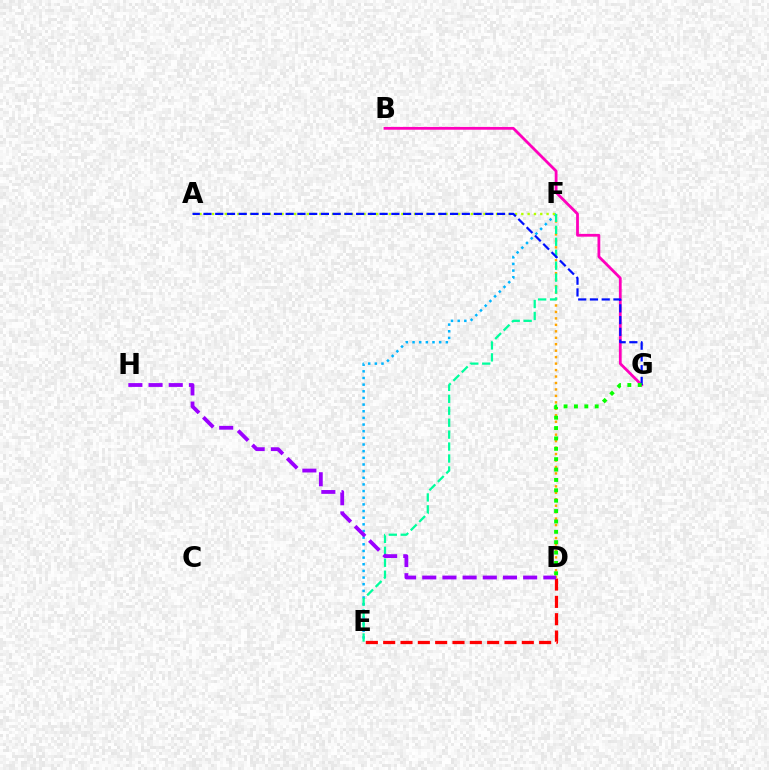{('B', 'G'): [{'color': '#ff00bd', 'line_style': 'solid', 'thickness': 2.0}], ('D', 'F'): [{'color': '#ffa500', 'line_style': 'dotted', 'thickness': 1.76}], ('E', 'F'): [{'color': '#00b5ff', 'line_style': 'dotted', 'thickness': 1.81}, {'color': '#00ff9d', 'line_style': 'dashed', 'thickness': 1.62}], ('D', 'E'): [{'color': '#ff0000', 'line_style': 'dashed', 'thickness': 2.35}], ('A', 'F'): [{'color': '#b3ff00', 'line_style': 'dotted', 'thickness': 1.71}], ('A', 'G'): [{'color': '#0010ff', 'line_style': 'dashed', 'thickness': 1.6}], ('D', 'H'): [{'color': '#9b00ff', 'line_style': 'dashed', 'thickness': 2.74}], ('D', 'G'): [{'color': '#08ff00', 'line_style': 'dotted', 'thickness': 2.82}]}